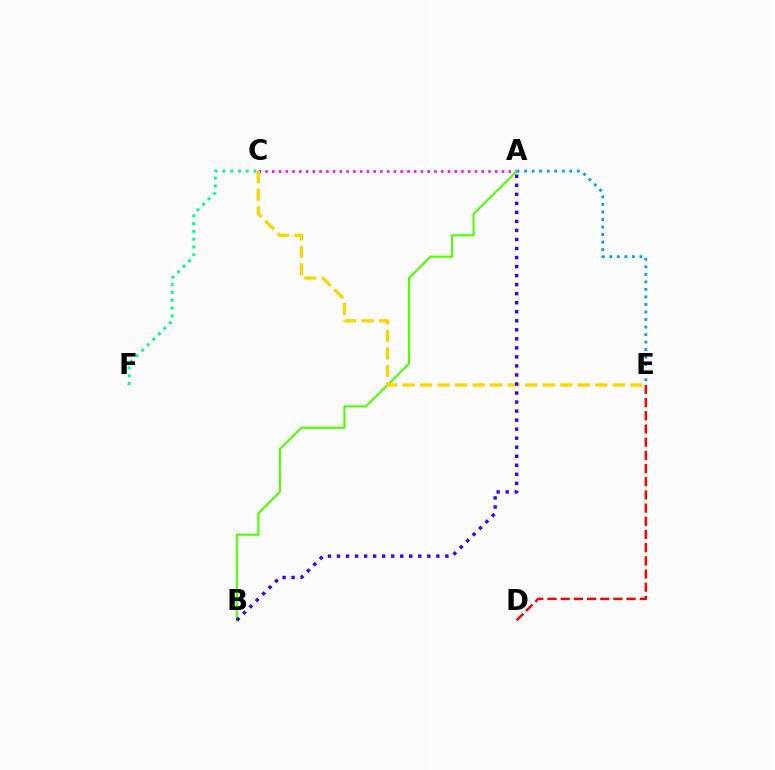{('A', 'C'): [{'color': '#ff00ed', 'line_style': 'dotted', 'thickness': 1.84}], ('C', 'F'): [{'color': '#00ff86', 'line_style': 'dotted', 'thickness': 2.11}], ('D', 'E'): [{'color': '#ff0000', 'line_style': 'dashed', 'thickness': 1.79}], ('A', 'B'): [{'color': '#4fff00', 'line_style': 'solid', 'thickness': 1.52}, {'color': '#3700ff', 'line_style': 'dotted', 'thickness': 2.45}], ('C', 'E'): [{'color': '#ffd500', 'line_style': 'dashed', 'thickness': 2.38}], ('A', 'E'): [{'color': '#009eff', 'line_style': 'dotted', 'thickness': 2.05}]}